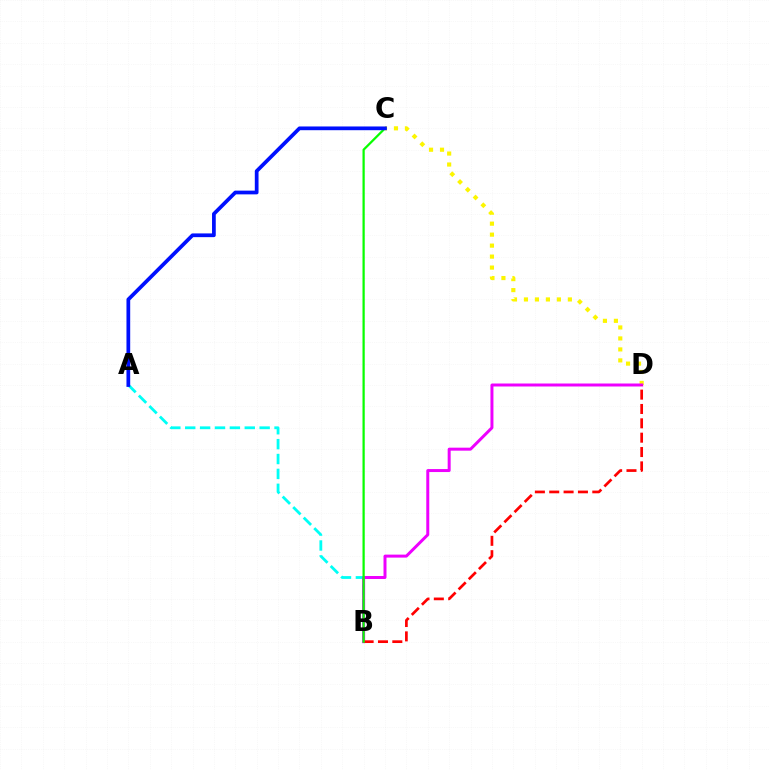{('A', 'B'): [{'color': '#00fff6', 'line_style': 'dashed', 'thickness': 2.02}], ('C', 'D'): [{'color': '#fcf500', 'line_style': 'dotted', 'thickness': 2.98}], ('B', 'D'): [{'color': '#ee00ff', 'line_style': 'solid', 'thickness': 2.15}, {'color': '#ff0000', 'line_style': 'dashed', 'thickness': 1.95}], ('B', 'C'): [{'color': '#08ff00', 'line_style': 'solid', 'thickness': 1.62}], ('A', 'C'): [{'color': '#0010ff', 'line_style': 'solid', 'thickness': 2.69}]}